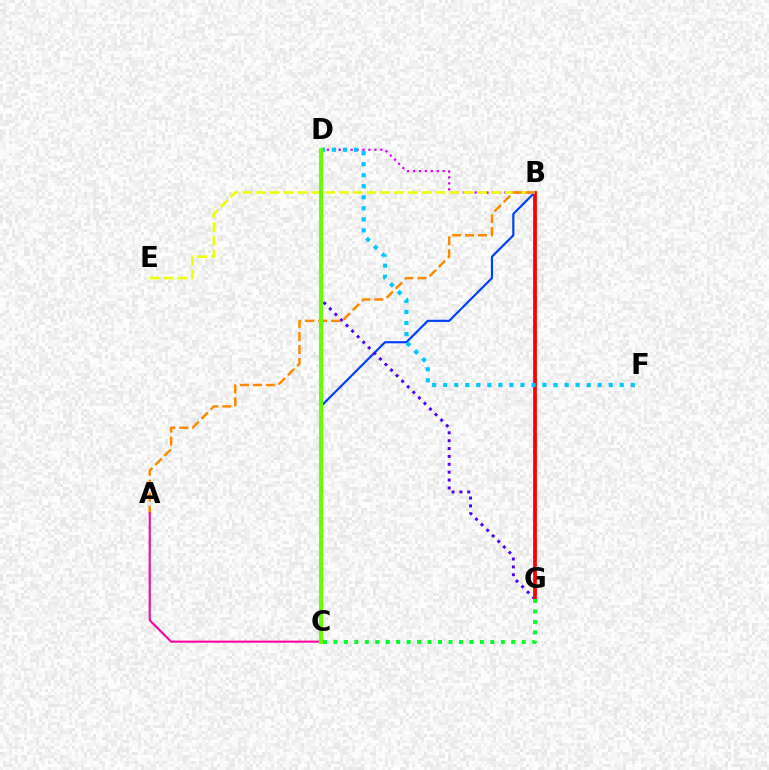{('B', 'C'): [{'color': '#003fff', 'line_style': 'solid', 'thickness': 1.56}], ('D', 'G'): [{'color': '#4f00ff', 'line_style': 'dotted', 'thickness': 2.14}], ('B', 'G'): [{'color': '#ff0000', 'line_style': 'solid', 'thickness': 2.71}], ('B', 'D'): [{'color': '#d600ff', 'line_style': 'dotted', 'thickness': 1.61}], ('B', 'E'): [{'color': '#eeff00', 'line_style': 'dashed', 'thickness': 1.88}], ('C', 'D'): [{'color': '#00ffaf', 'line_style': 'dotted', 'thickness': 2.13}, {'color': '#66ff00', 'line_style': 'solid', 'thickness': 2.92}], ('A', 'B'): [{'color': '#ff8800', 'line_style': 'dashed', 'thickness': 1.76}], ('A', 'C'): [{'color': '#ff00a0', 'line_style': 'solid', 'thickness': 1.5}], ('D', 'F'): [{'color': '#00c7ff', 'line_style': 'dotted', 'thickness': 3.0}], ('C', 'G'): [{'color': '#00ff27', 'line_style': 'dotted', 'thickness': 2.84}]}